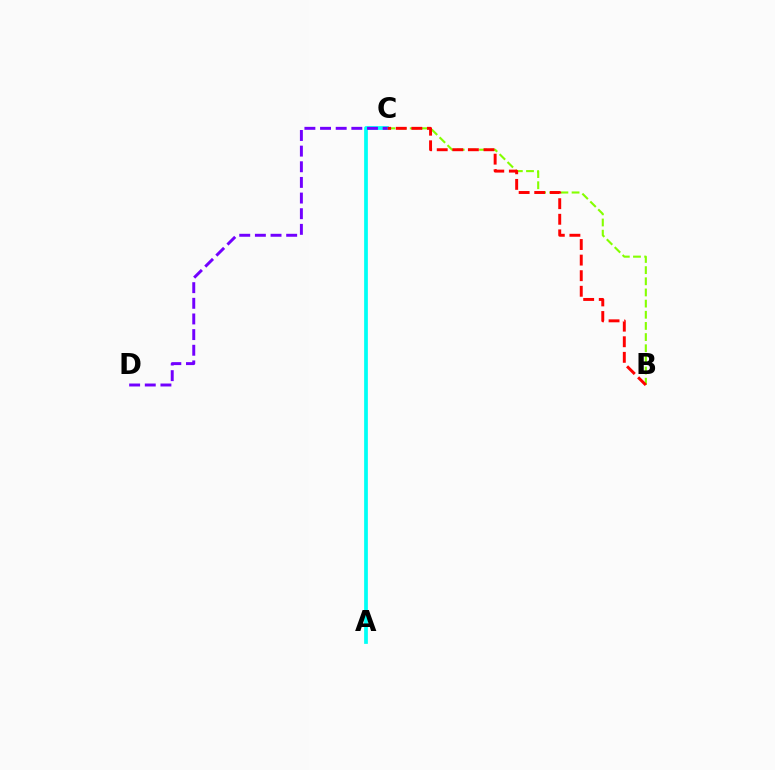{('A', 'C'): [{'color': '#00fff6', 'line_style': 'solid', 'thickness': 2.69}], ('B', 'C'): [{'color': '#84ff00', 'line_style': 'dashed', 'thickness': 1.52}, {'color': '#ff0000', 'line_style': 'dashed', 'thickness': 2.12}], ('C', 'D'): [{'color': '#7200ff', 'line_style': 'dashed', 'thickness': 2.13}]}